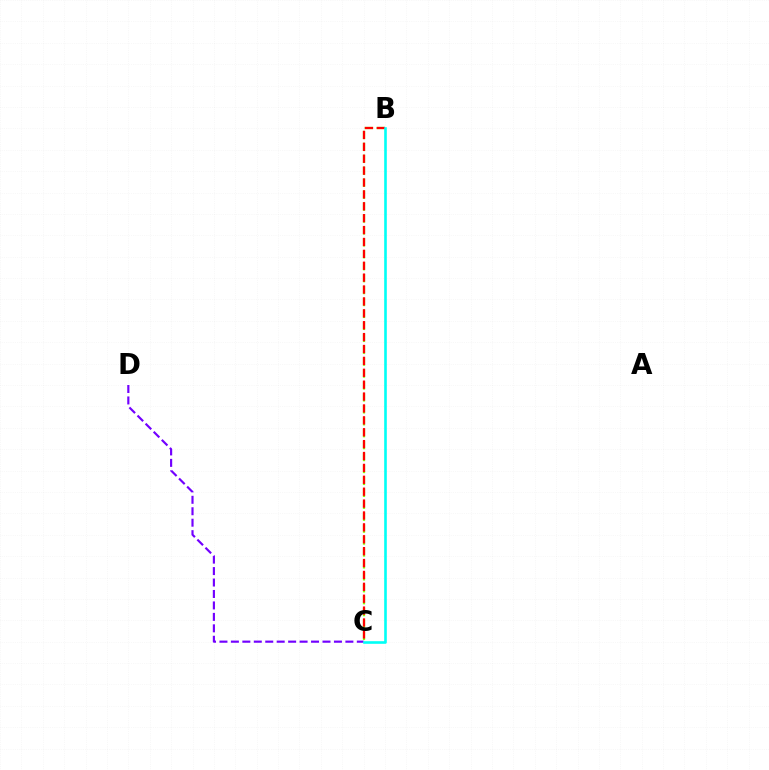{('B', 'C'): [{'color': '#84ff00', 'line_style': 'dashed', 'thickness': 1.62}, {'color': '#ff0000', 'line_style': 'dashed', 'thickness': 1.62}, {'color': '#00fff6', 'line_style': 'solid', 'thickness': 1.89}], ('C', 'D'): [{'color': '#7200ff', 'line_style': 'dashed', 'thickness': 1.56}]}